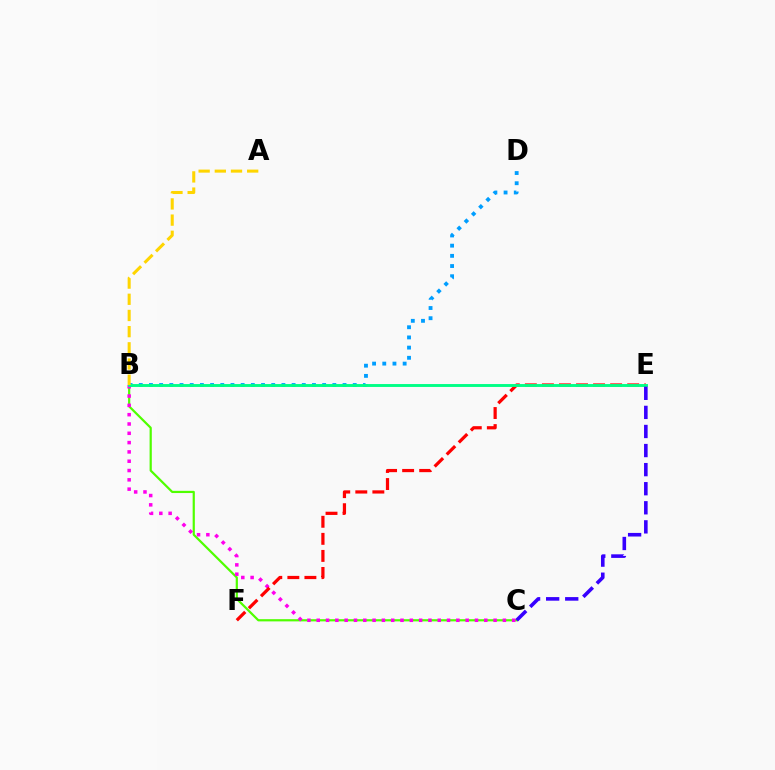{('B', 'C'): [{'color': '#4fff00', 'line_style': 'solid', 'thickness': 1.59}, {'color': '#ff00ed', 'line_style': 'dotted', 'thickness': 2.53}], ('B', 'D'): [{'color': '#009eff', 'line_style': 'dotted', 'thickness': 2.77}], ('E', 'F'): [{'color': '#ff0000', 'line_style': 'dashed', 'thickness': 2.32}], ('B', 'E'): [{'color': '#00ff86', 'line_style': 'solid', 'thickness': 2.08}], ('C', 'E'): [{'color': '#3700ff', 'line_style': 'dashed', 'thickness': 2.59}], ('A', 'B'): [{'color': '#ffd500', 'line_style': 'dashed', 'thickness': 2.2}]}